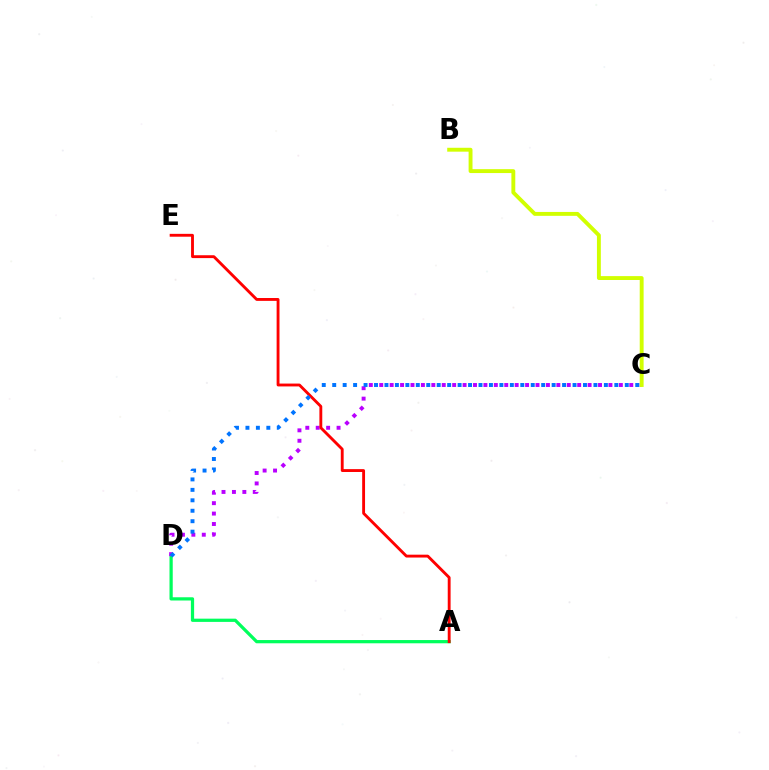{('A', 'D'): [{'color': '#00ff5c', 'line_style': 'solid', 'thickness': 2.33}], ('C', 'D'): [{'color': '#b900ff', 'line_style': 'dotted', 'thickness': 2.83}, {'color': '#0074ff', 'line_style': 'dotted', 'thickness': 2.84}], ('B', 'C'): [{'color': '#d1ff00', 'line_style': 'solid', 'thickness': 2.8}], ('A', 'E'): [{'color': '#ff0000', 'line_style': 'solid', 'thickness': 2.06}]}